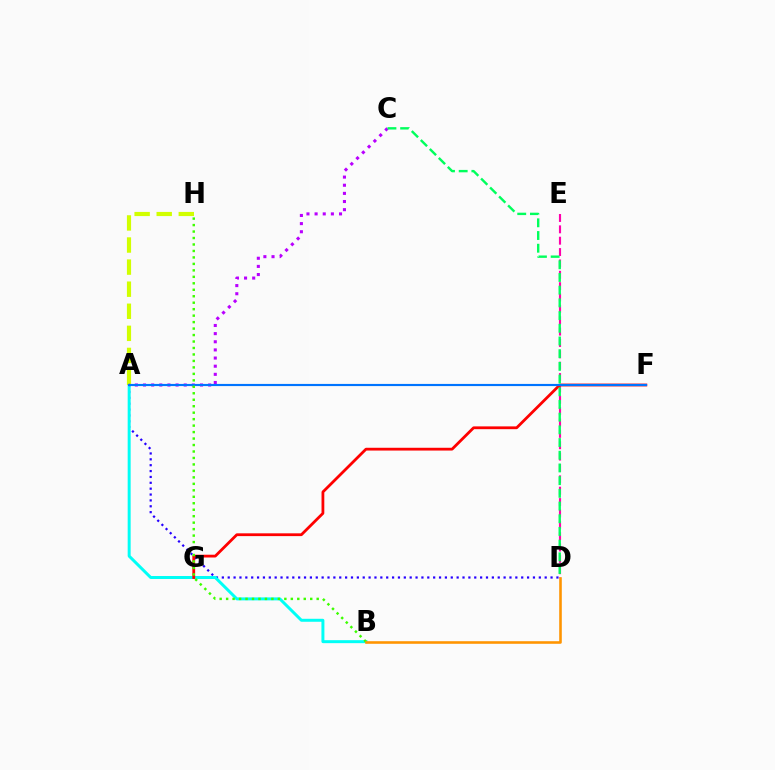{('A', 'D'): [{'color': '#2500ff', 'line_style': 'dotted', 'thickness': 1.59}], ('D', 'E'): [{'color': '#ff00ac', 'line_style': 'dashed', 'thickness': 1.54}], ('A', 'B'): [{'color': '#00fff6', 'line_style': 'solid', 'thickness': 2.14}], ('A', 'H'): [{'color': '#d1ff00', 'line_style': 'dashed', 'thickness': 3.0}], ('F', 'G'): [{'color': '#ff0000', 'line_style': 'solid', 'thickness': 2.01}], ('A', 'C'): [{'color': '#b900ff', 'line_style': 'dotted', 'thickness': 2.21}], ('A', 'F'): [{'color': '#0074ff', 'line_style': 'solid', 'thickness': 1.56}], ('B', 'H'): [{'color': '#3dff00', 'line_style': 'dotted', 'thickness': 1.76}], ('C', 'D'): [{'color': '#00ff5c', 'line_style': 'dashed', 'thickness': 1.73}], ('B', 'D'): [{'color': '#ff9400', 'line_style': 'solid', 'thickness': 1.86}]}